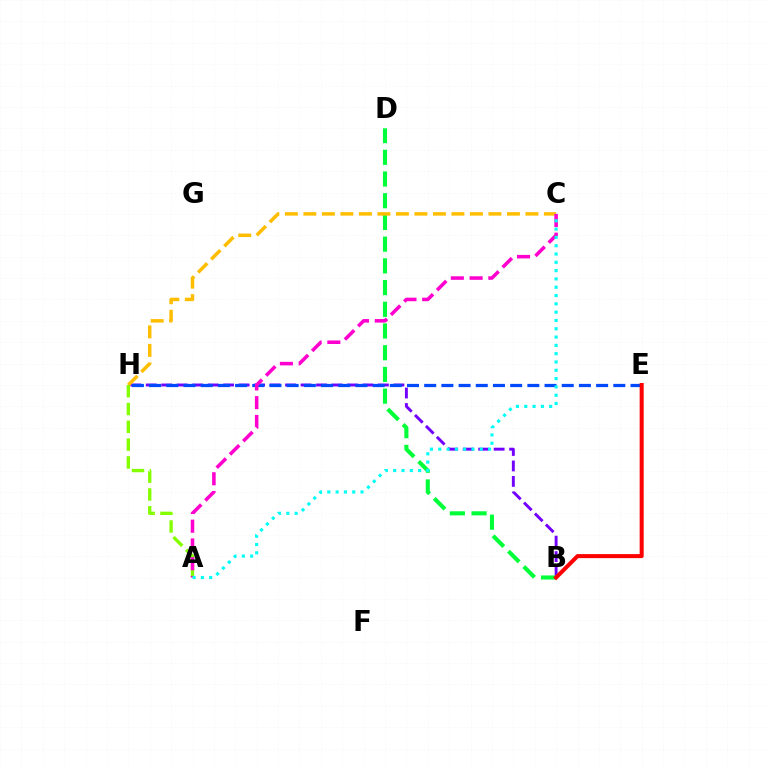{('B', 'H'): [{'color': '#7200ff', 'line_style': 'dashed', 'thickness': 2.1}], ('B', 'D'): [{'color': '#00ff39', 'line_style': 'dashed', 'thickness': 2.95}], ('E', 'H'): [{'color': '#004bff', 'line_style': 'dashed', 'thickness': 2.34}], ('C', 'H'): [{'color': '#ffbd00', 'line_style': 'dashed', 'thickness': 2.51}], ('A', 'H'): [{'color': '#84ff00', 'line_style': 'dashed', 'thickness': 2.42}], ('B', 'E'): [{'color': '#ff0000', 'line_style': 'solid', 'thickness': 2.9}], ('A', 'C'): [{'color': '#ff00cf', 'line_style': 'dashed', 'thickness': 2.55}, {'color': '#00fff6', 'line_style': 'dotted', 'thickness': 2.26}]}